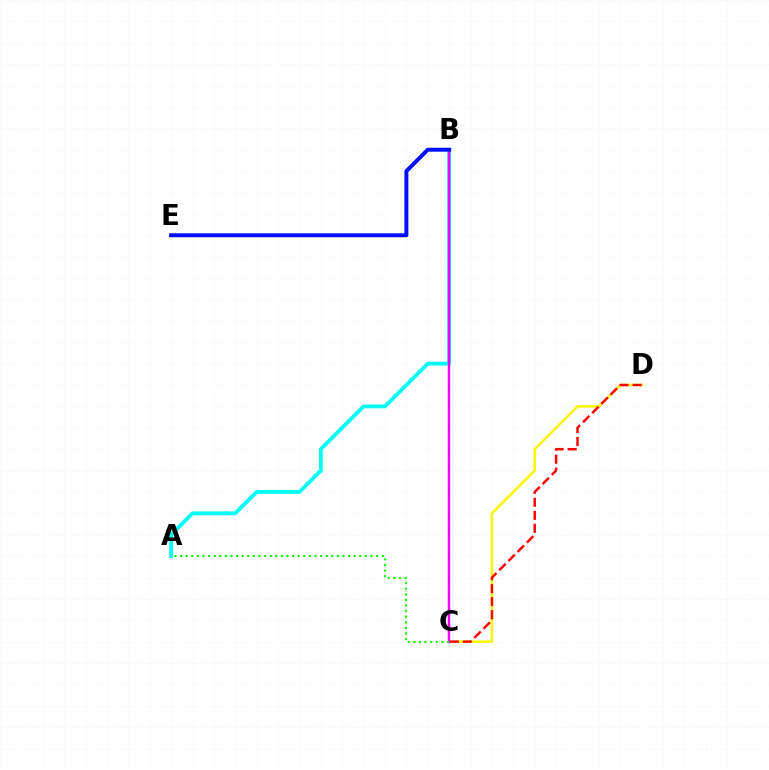{('C', 'D'): [{'color': '#fcf500', 'line_style': 'solid', 'thickness': 1.8}, {'color': '#ff0000', 'line_style': 'dashed', 'thickness': 1.77}], ('A', 'B'): [{'color': '#00fff6', 'line_style': 'solid', 'thickness': 2.74}], ('B', 'C'): [{'color': '#ee00ff', 'line_style': 'solid', 'thickness': 1.79}], ('A', 'C'): [{'color': '#08ff00', 'line_style': 'dotted', 'thickness': 1.52}], ('B', 'E'): [{'color': '#0010ff', 'line_style': 'solid', 'thickness': 2.85}]}